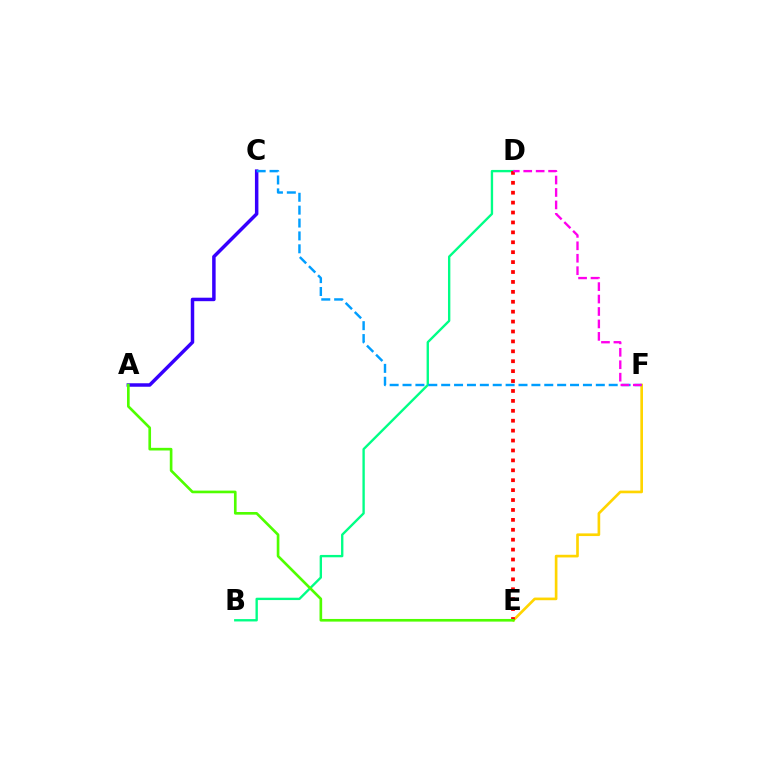{('E', 'F'): [{'color': '#ffd500', 'line_style': 'solid', 'thickness': 1.92}], ('B', 'D'): [{'color': '#00ff86', 'line_style': 'solid', 'thickness': 1.7}], ('A', 'C'): [{'color': '#3700ff', 'line_style': 'solid', 'thickness': 2.51}], ('D', 'E'): [{'color': '#ff0000', 'line_style': 'dotted', 'thickness': 2.69}], ('C', 'F'): [{'color': '#009eff', 'line_style': 'dashed', 'thickness': 1.75}], ('D', 'F'): [{'color': '#ff00ed', 'line_style': 'dashed', 'thickness': 1.69}], ('A', 'E'): [{'color': '#4fff00', 'line_style': 'solid', 'thickness': 1.91}]}